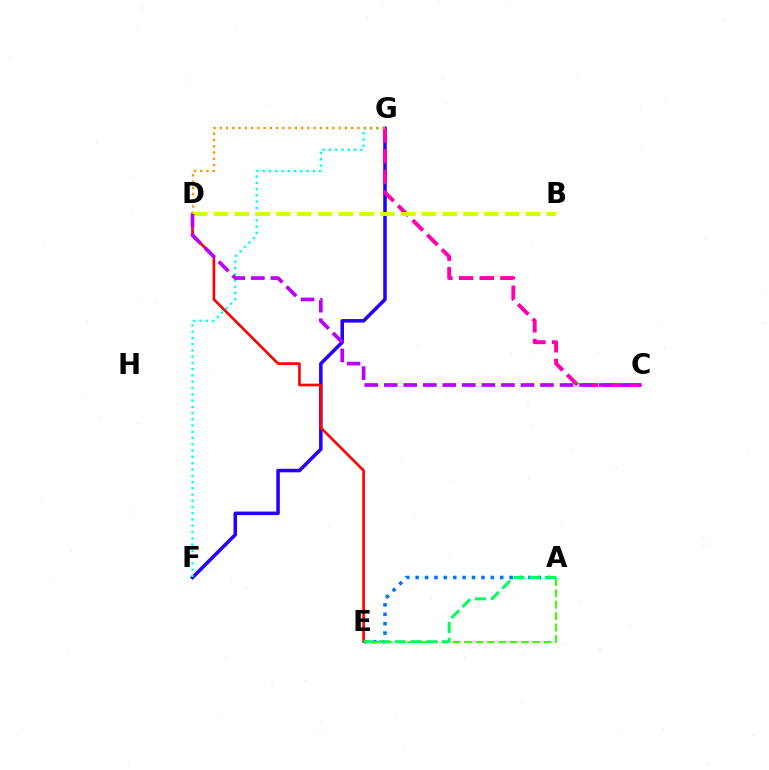{('F', 'G'): [{'color': '#2500ff', 'line_style': 'solid', 'thickness': 2.55}, {'color': '#00fff6', 'line_style': 'dotted', 'thickness': 1.7}], ('A', 'E'): [{'color': '#0074ff', 'line_style': 'dotted', 'thickness': 2.55}, {'color': '#3dff00', 'line_style': 'dashed', 'thickness': 1.55}, {'color': '#00ff5c', 'line_style': 'dashed', 'thickness': 2.15}], ('C', 'G'): [{'color': '#ff00ac', 'line_style': 'dashed', 'thickness': 2.81}], ('D', 'E'): [{'color': '#ff0000', 'line_style': 'solid', 'thickness': 1.91}], ('D', 'G'): [{'color': '#ff9400', 'line_style': 'dotted', 'thickness': 1.7}], ('B', 'D'): [{'color': '#d1ff00', 'line_style': 'dashed', 'thickness': 2.83}], ('C', 'D'): [{'color': '#b900ff', 'line_style': 'dashed', 'thickness': 2.65}]}